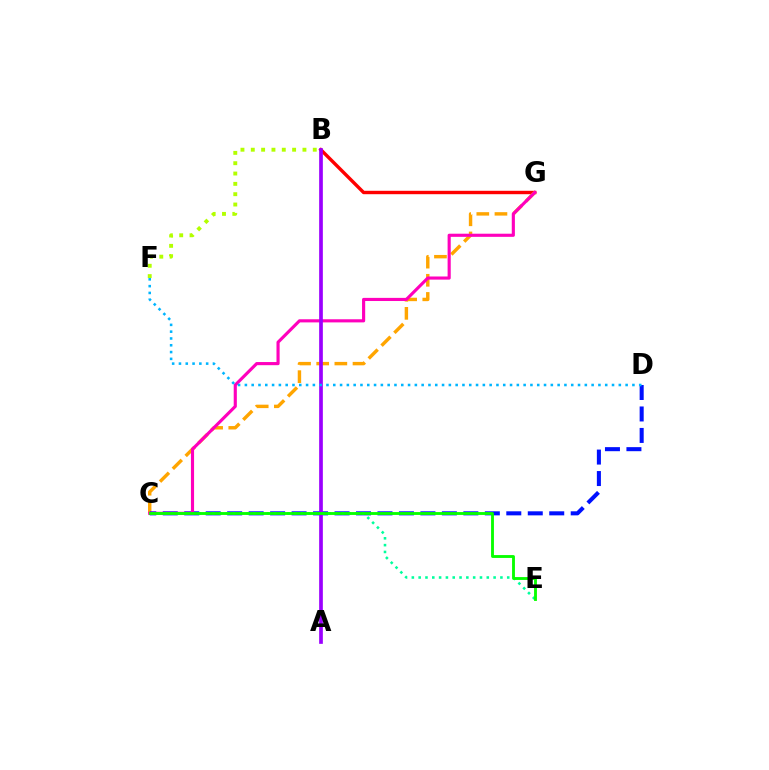{('B', 'G'): [{'color': '#ff0000', 'line_style': 'solid', 'thickness': 2.45}], ('C', 'G'): [{'color': '#ffa500', 'line_style': 'dashed', 'thickness': 2.47}, {'color': '#ff00bd', 'line_style': 'solid', 'thickness': 2.26}], ('C', 'D'): [{'color': '#0010ff', 'line_style': 'dashed', 'thickness': 2.92}], ('B', 'F'): [{'color': '#b3ff00', 'line_style': 'dotted', 'thickness': 2.81}], ('A', 'B'): [{'color': '#9b00ff', 'line_style': 'solid', 'thickness': 2.66}], ('C', 'E'): [{'color': '#00ff9d', 'line_style': 'dotted', 'thickness': 1.85}, {'color': '#08ff00', 'line_style': 'solid', 'thickness': 2.06}], ('D', 'F'): [{'color': '#00b5ff', 'line_style': 'dotted', 'thickness': 1.85}]}